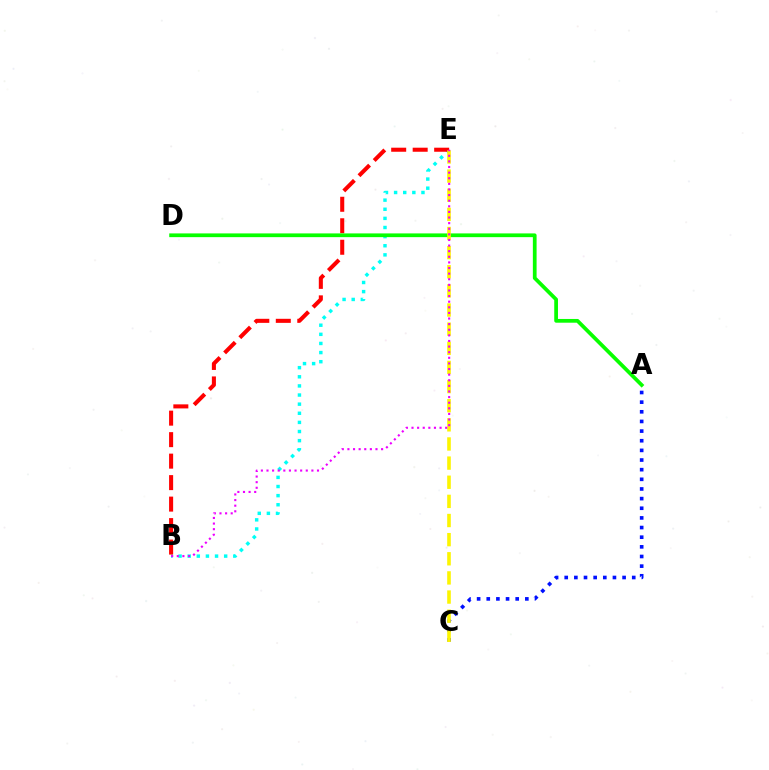{('B', 'E'): [{'color': '#00fff6', 'line_style': 'dotted', 'thickness': 2.48}, {'color': '#ff0000', 'line_style': 'dashed', 'thickness': 2.92}, {'color': '#ee00ff', 'line_style': 'dotted', 'thickness': 1.52}], ('A', 'D'): [{'color': '#08ff00', 'line_style': 'solid', 'thickness': 2.69}], ('A', 'C'): [{'color': '#0010ff', 'line_style': 'dotted', 'thickness': 2.62}], ('C', 'E'): [{'color': '#fcf500', 'line_style': 'dashed', 'thickness': 2.6}]}